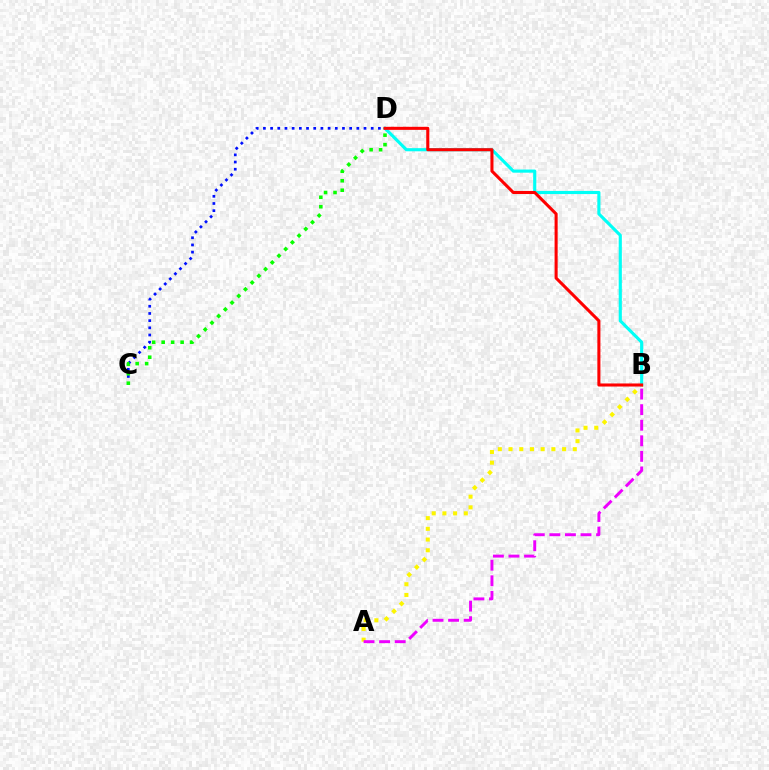{('C', 'D'): [{'color': '#0010ff', 'line_style': 'dotted', 'thickness': 1.95}, {'color': '#08ff00', 'line_style': 'dotted', 'thickness': 2.57}], ('B', 'D'): [{'color': '#00fff6', 'line_style': 'solid', 'thickness': 2.26}, {'color': '#ff0000', 'line_style': 'solid', 'thickness': 2.2}], ('A', 'B'): [{'color': '#fcf500', 'line_style': 'dotted', 'thickness': 2.91}, {'color': '#ee00ff', 'line_style': 'dashed', 'thickness': 2.11}]}